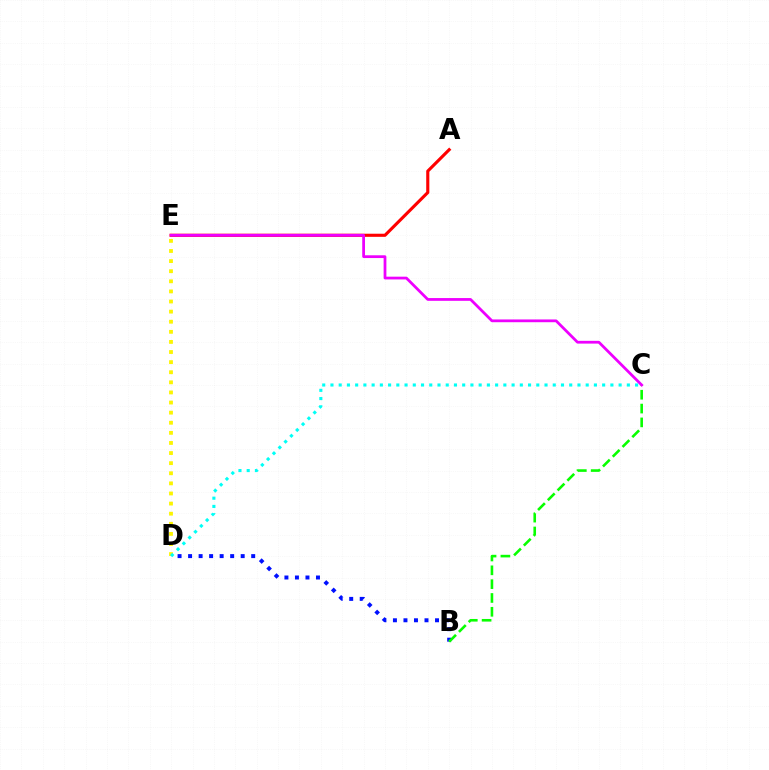{('D', 'E'): [{'color': '#fcf500', 'line_style': 'dotted', 'thickness': 2.75}], ('B', 'D'): [{'color': '#0010ff', 'line_style': 'dotted', 'thickness': 2.86}], ('A', 'E'): [{'color': '#ff0000', 'line_style': 'solid', 'thickness': 2.24}], ('B', 'C'): [{'color': '#08ff00', 'line_style': 'dashed', 'thickness': 1.88}], ('C', 'E'): [{'color': '#ee00ff', 'line_style': 'solid', 'thickness': 1.99}], ('C', 'D'): [{'color': '#00fff6', 'line_style': 'dotted', 'thickness': 2.24}]}